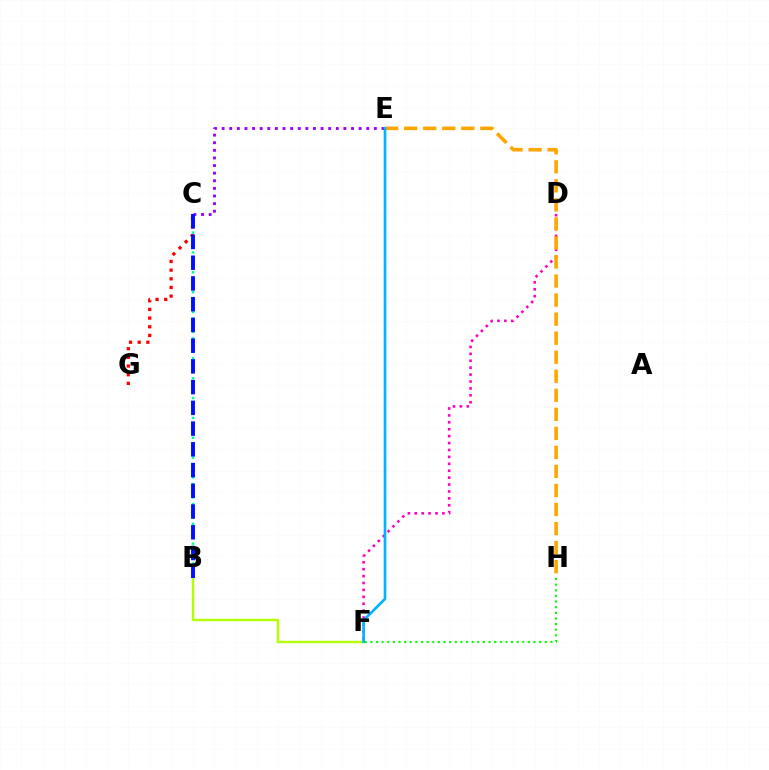{('B', 'C'): [{'color': '#00ff9d', 'line_style': 'dotted', 'thickness': 1.8}, {'color': '#0010ff', 'line_style': 'dashed', 'thickness': 2.82}], ('D', 'F'): [{'color': '#ff00bd', 'line_style': 'dotted', 'thickness': 1.88}], ('C', 'E'): [{'color': '#9b00ff', 'line_style': 'dotted', 'thickness': 2.07}], ('B', 'F'): [{'color': '#b3ff00', 'line_style': 'solid', 'thickness': 1.72}], ('C', 'G'): [{'color': '#ff0000', 'line_style': 'dotted', 'thickness': 2.35}], ('E', 'H'): [{'color': '#ffa500', 'line_style': 'dashed', 'thickness': 2.59}], ('F', 'H'): [{'color': '#08ff00', 'line_style': 'dotted', 'thickness': 1.53}], ('E', 'F'): [{'color': '#00b5ff', 'line_style': 'solid', 'thickness': 1.93}]}